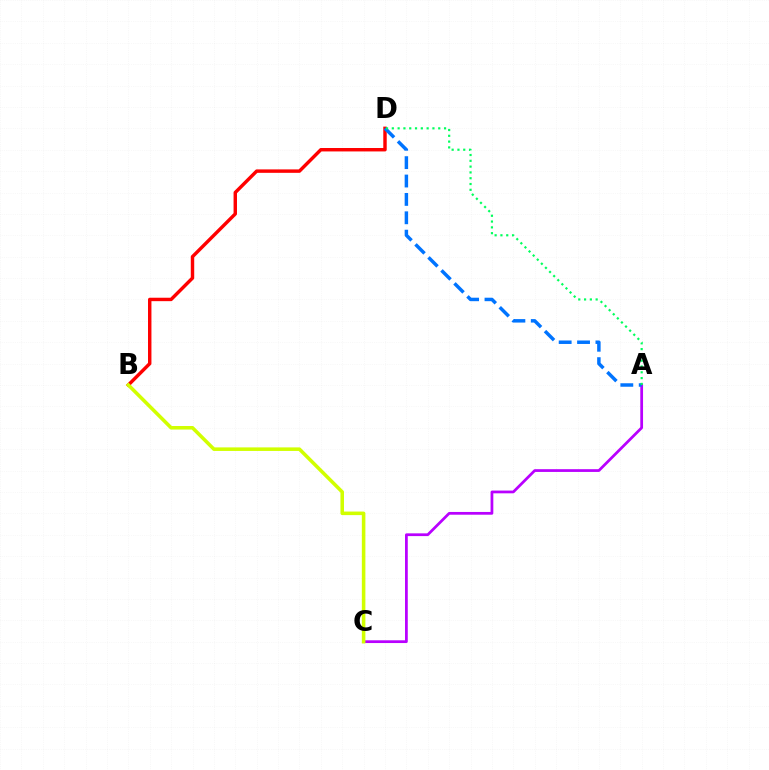{('A', 'C'): [{'color': '#b900ff', 'line_style': 'solid', 'thickness': 1.98}], ('B', 'D'): [{'color': '#ff0000', 'line_style': 'solid', 'thickness': 2.47}], ('A', 'D'): [{'color': '#0074ff', 'line_style': 'dashed', 'thickness': 2.5}, {'color': '#00ff5c', 'line_style': 'dotted', 'thickness': 1.58}], ('B', 'C'): [{'color': '#d1ff00', 'line_style': 'solid', 'thickness': 2.56}]}